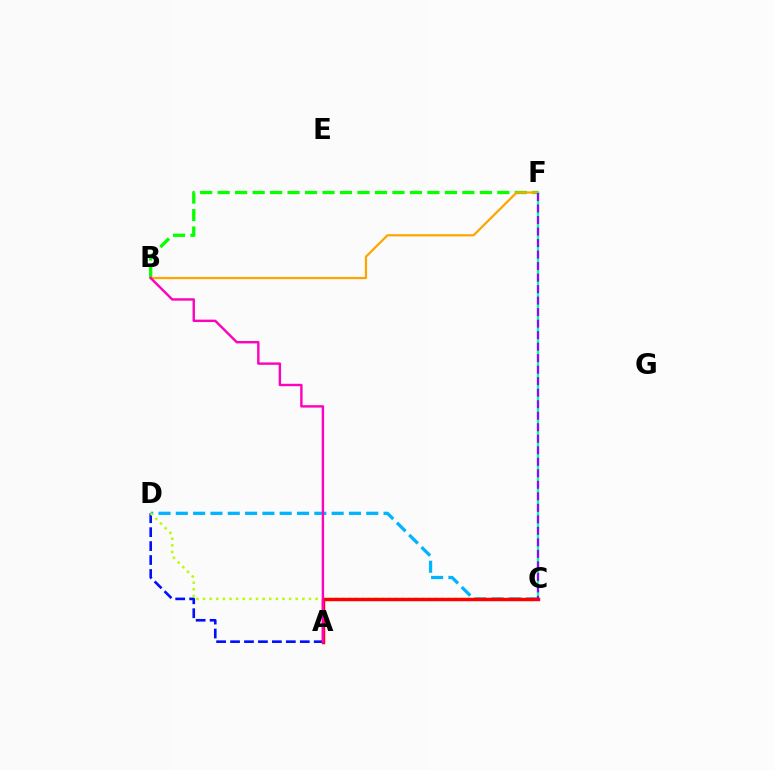{('B', 'F'): [{'color': '#08ff00', 'line_style': 'dashed', 'thickness': 2.37}, {'color': '#ffa500', 'line_style': 'solid', 'thickness': 1.6}], ('A', 'D'): [{'color': '#0010ff', 'line_style': 'dashed', 'thickness': 1.89}], ('C', 'D'): [{'color': '#00b5ff', 'line_style': 'dashed', 'thickness': 2.35}, {'color': '#b3ff00', 'line_style': 'dotted', 'thickness': 1.8}], ('C', 'F'): [{'color': '#00ff9d', 'line_style': 'solid', 'thickness': 1.68}, {'color': '#9b00ff', 'line_style': 'dashed', 'thickness': 1.56}], ('A', 'C'): [{'color': '#ff0000', 'line_style': 'solid', 'thickness': 2.47}], ('A', 'B'): [{'color': '#ff00bd', 'line_style': 'solid', 'thickness': 1.73}]}